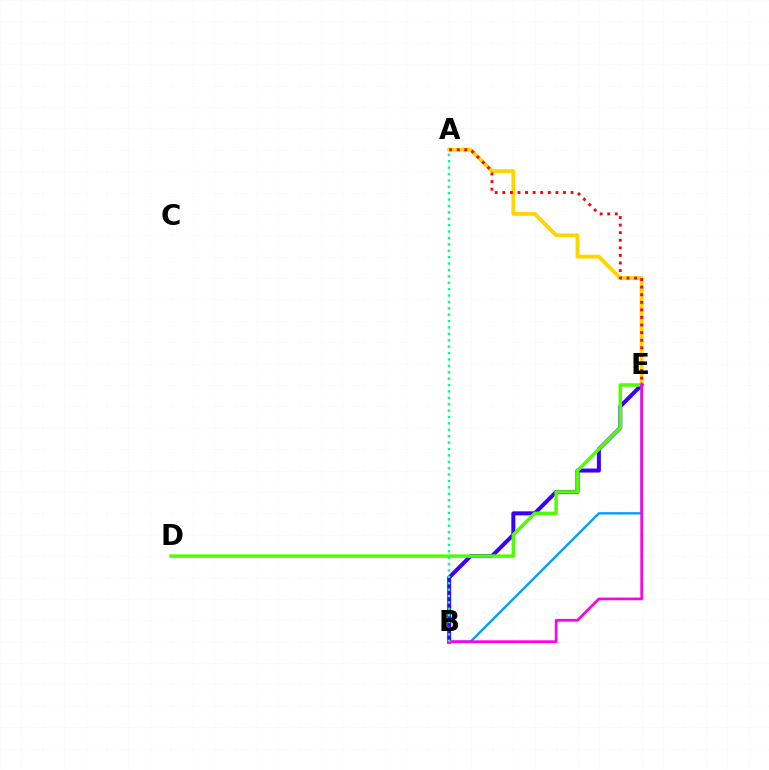{('A', 'E'): [{'color': '#ffd500', 'line_style': 'solid', 'thickness': 2.77}, {'color': '#ff0000', 'line_style': 'dotted', 'thickness': 2.06}], ('B', 'E'): [{'color': '#3700ff', 'line_style': 'solid', 'thickness': 2.87}, {'color': '#009eff', 'line_style': 'solid', 'thickness': 1.71}, {'color': '#ff00ed', 'line_style': 'solid', 'thickness': 1.94}], ('D', 'E'): [{'color': '#4fff00', 'line_style': 'solid', 'thickness': 2.51}], ('A', 'B'): [{'color': '#00ff86', 'line_style': 'dotted', 'thickness': 1.74}]}